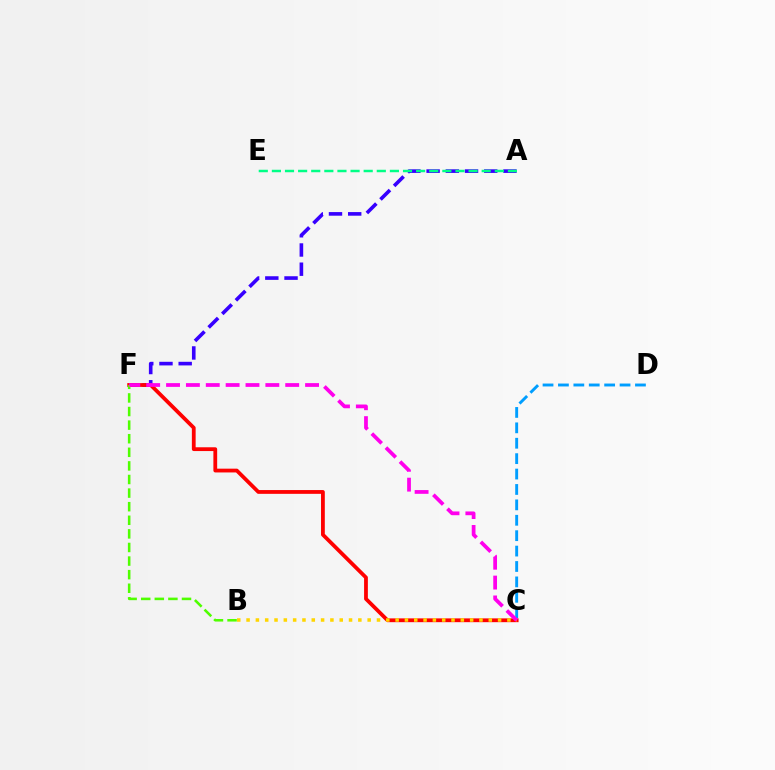{('C', 'D'): [{'color': '#009eff', 'line_style': 'dashed', 'thickness': 2.09}], ('A', 'F'): [{'color': '#3700ff', 'line_style': 'dashed', 'thickness': 2.61}], ('C', 'F'): [{'color': '#ff0000', 'line_style': 'solid', 'thickness': 2.72}, {'color': '#ff00ed', 'line_style': 'dashed', 'thickness': 2.7}], ('A', 'E'): [{'color': '#00ff86', 'line_style': 'dashed', 'thickness': 1.78}], ('B', 'F'): [{'color': '#4fff00', 'line_style': 'dashed', 'thickness': 1.85}], ('B', 'C'): [{'color': '#ffd500', 'line_style': 'dotted', 'thickness': 2.53}]}